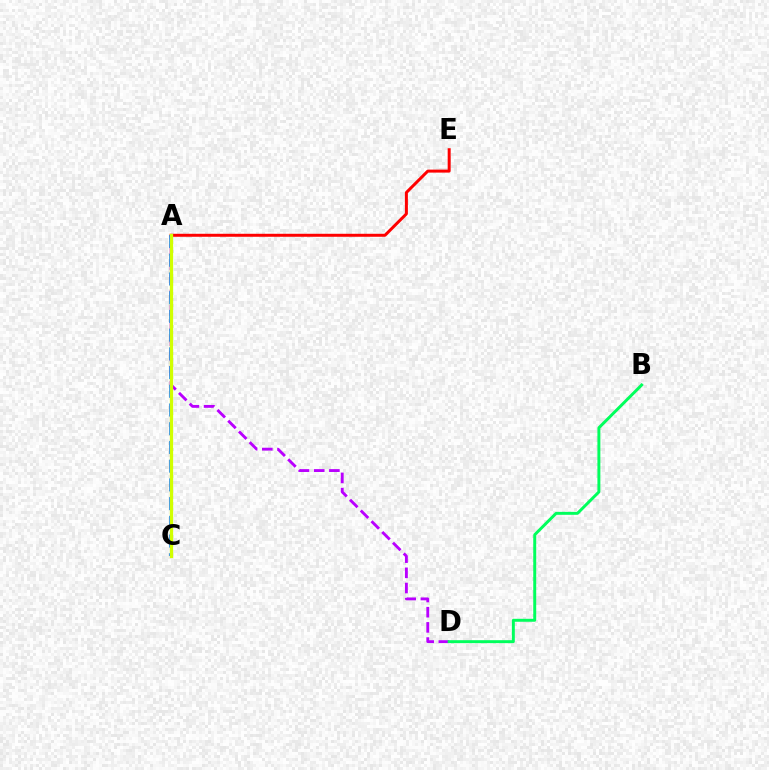{('A', 'D'): [{'color': '#b900ff', 'line_style': 'dashed', 'thickness': 2.06}], ('A', 'E'): [{'color': '#ff0000', 'line_style': 'solid', 'thickness': 2.15}], ('A', 'C'): [{'color': '#0074ff', 'line_style': 'dashed', 'thickness': 2.54}, {'color': '#d1ff00', 'line_style': 'solid', 'thickness': 2.36}], ('B', 'D'): [{'color': '#00ff5c', 'line_style': 'solid', 'thickness': 2.13}]}